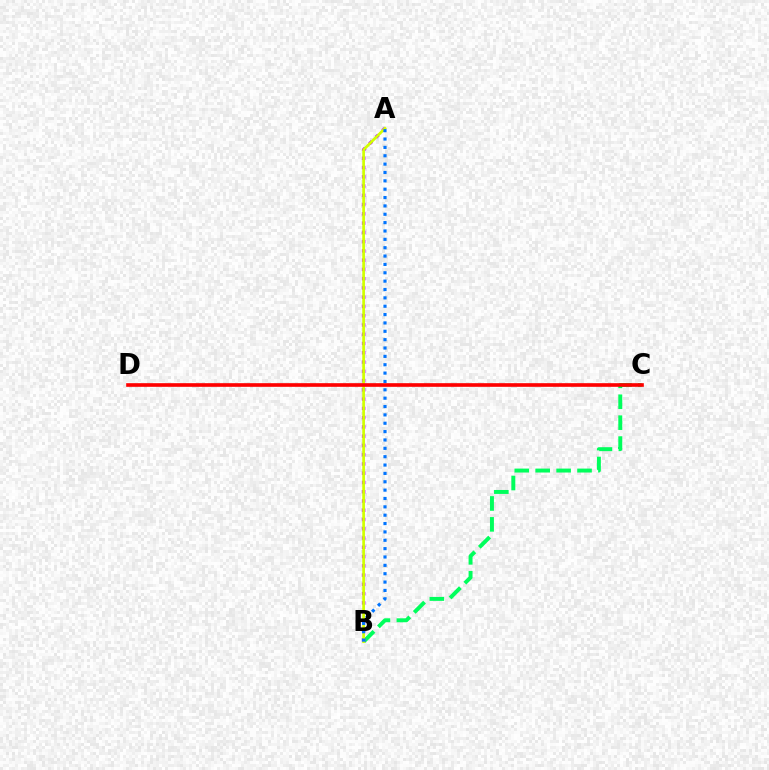{('B', 'C'): [{'color': '#00ff5c', 'line_style': 'dashed', 'thickness': 2.84}], ('A', 'B'): [{'color': '#b900ff', 'line_style': 'dotted', 'thickness': 2.52}, {'color': '#d1ff00', 'line_style': 'solid', 'thickness': 1.94}, {'color': '#0074ff', 'line_style': 'dotted', 'thickness': 2.27}], ('C', 'D'): [{'color': '#ff0000', 'line_style': 'solid', 'thickness': 2.62}]}